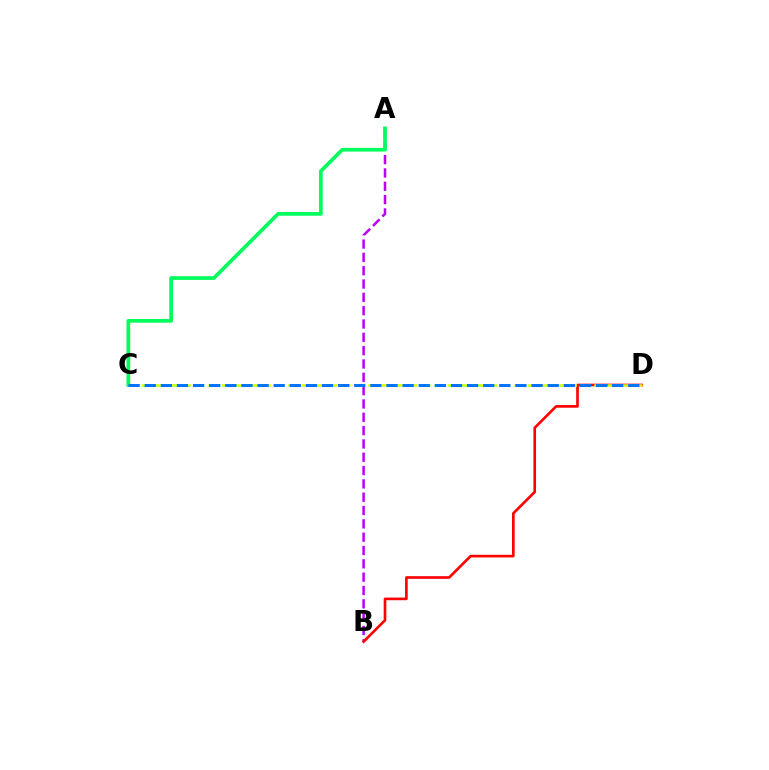{('A', 'B'): [{'color': '#b900ff', 'line_style': 'dashed', 'thickness': 1.81}], ('B', 'D'): [{'color': '#ff0000', 'line_style': 'solid', 'thickness': 1.91}], ('C', 'D'): [{'color': '#d1ff00', 'line_style': 'dashed', 'thickness': 1.81}, {'color': '#0074ff', 'line_style': 'dashed', 'thickness': 2.19}], ('A', 'C'): [{'color': '#00ff5c', 'line_style': 'solid', 'thickness': 2.67}]}